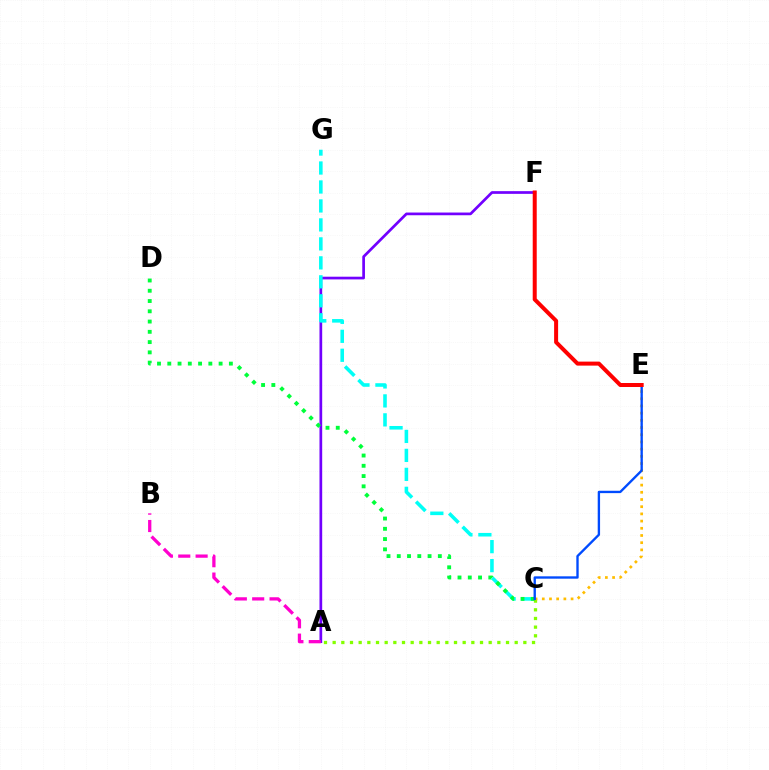{('A', 'F'): [{'color': '#7200ff', 'line_style': 'solid', 'thickness': 1.95}], ('C', 'G'): [{'color': '#00fff6', 'line_style': 'dashed', 'thickness': 2.58}], ('A', 'B'): [{'color': '#ff00cf', 'line_style': 'dashed', 'thickness': 2.36}], ('A', 'C'): [{'color': '#84ff00', 'line_style': 'dotted', 'thickness': 2.36}], ('C', 'D'): [{'color': '#00ff39', 'line_style': 'dotted', 'thickness': 2.79}], ('C', 'E'): [{'color': '#ffbd00', 'line_style': 'dotted', 'thickness': 1.96}, {'color': '#004bff', 'line_style': 'solid', 'thickness': 1.7}], ('E', 'F'): [{'color': '#ff0000', 'line_style': 'solid', 'thickness': 2.88}]}